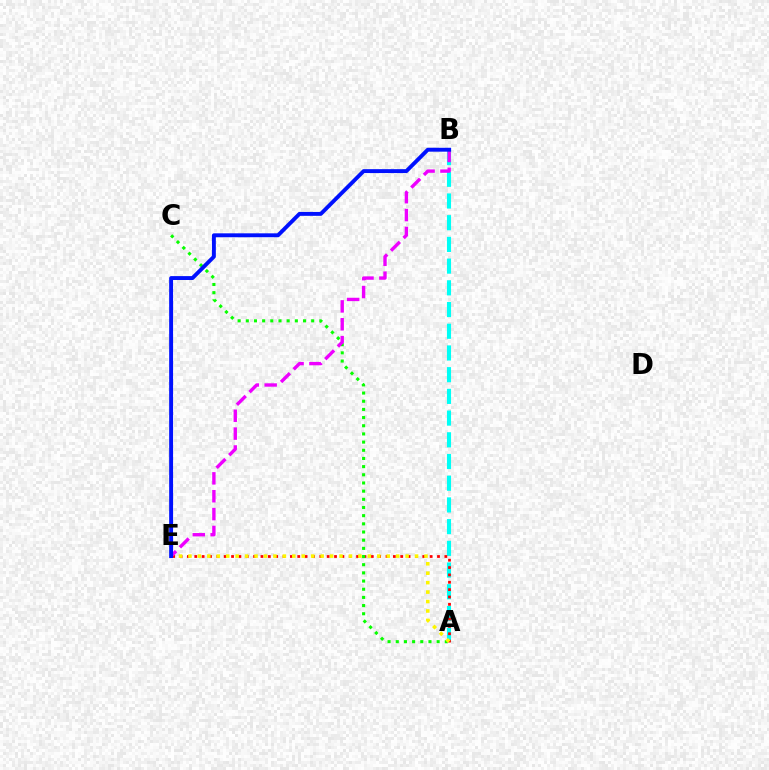{('A', 'B'): [{'color': '#00fff6', 'line_style': 'dashed', 'thickness': 2.95}], ('A', 'E'): [{'color': '#ff0000', 'line_style': 'dotted', 'thickness': 2.0}, {'color': '#fcf500', 'line_style': 'dotted', 'thickness': 2.57}], ('A', 'C'): [{'color': '#08ff00', 'line_style': 'dotted', 'thickness': 2.22}], ('B', 'E'): [{'color': '#ee00ff', 'line_style': 'dashed', 'thickness': 2.43}, {'color': '#0010ff', 'line_style': 'solid', 'thickness': 2.81}]}